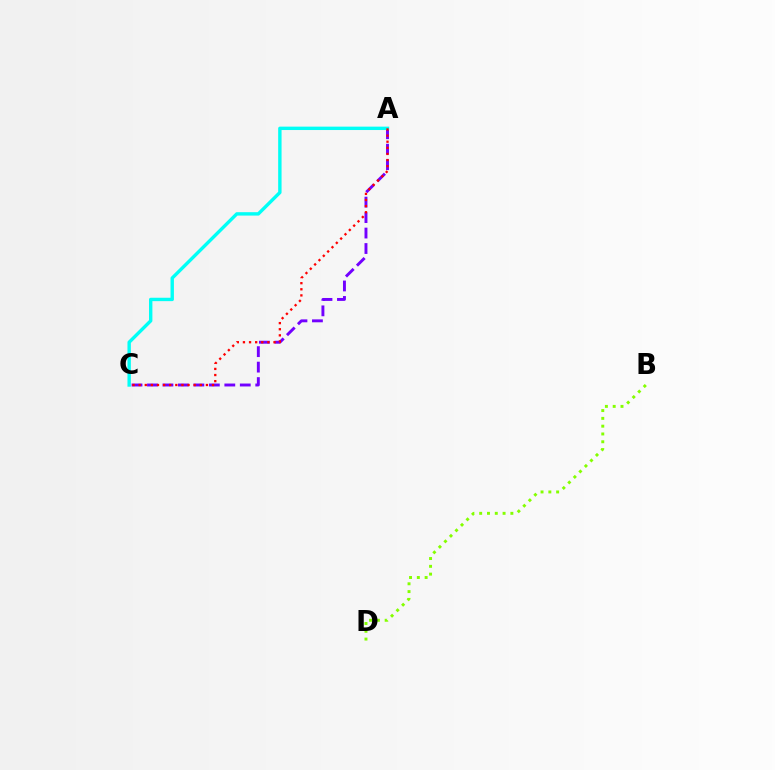{('B', 'D'): [{'color': '#84ff00', 'line_style': 'dotted', 'thickness': 2.12}], ('A', 'C'): [{'color': '#7200ff', 'line_style': 'dashed', 'thickness': 2.1}, {'color': '#00fff6', 'line_style': 'solid', 'thickness': 2.44}, {'color': '#ff0000', 'line_style': 'dotted', 'thickness': 1.66}]}